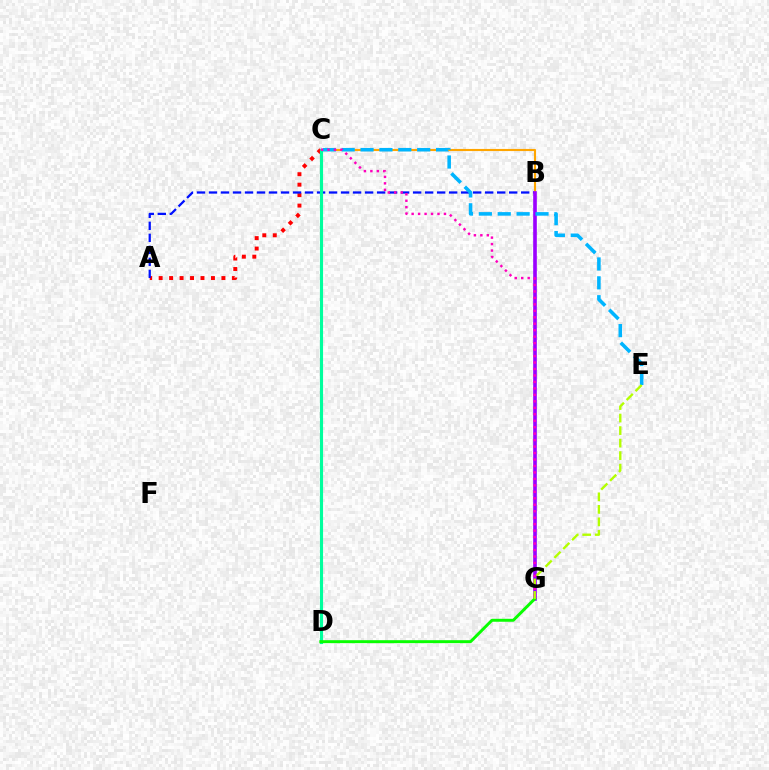{('A', 'C'): [{'color': '#ff0000', 'line_style': 'dotted', 'thickness': 2.84}], ('A', 'B'): [{'color': '#0010ff', 'line_style': 'dashed', 'thickness': 1.63}], ('B', 'C'): [{'color': '#ffa500', 'line_style': 'solid', 'thickness': 1.53}], ('B', 'G'): [{'color': '#9b00ff', 'line_style': 'solid', 'thickness': 2.62}], ('C', 'D'): [{'color': '#00ff9d', 'line_style': 'solid', 'thickness': 2.25}], ('C', 'E'): [{'color': '#00b5ff', 'line_style': 'dashed', 'thickness': 2.57}], ('D', 'G'): [{'color': '#08ff00', 'line_style': 'solid', 'thickness': 2.12}], ('C', 'G'): [{'color': '#ff00bd', 'line_style': 'dotted', 'thickness': 1.76}], ('E', 'G'): [{'color': '#b3ff00', 'line_style': 'dashed', 'thickness': 1.7}]}